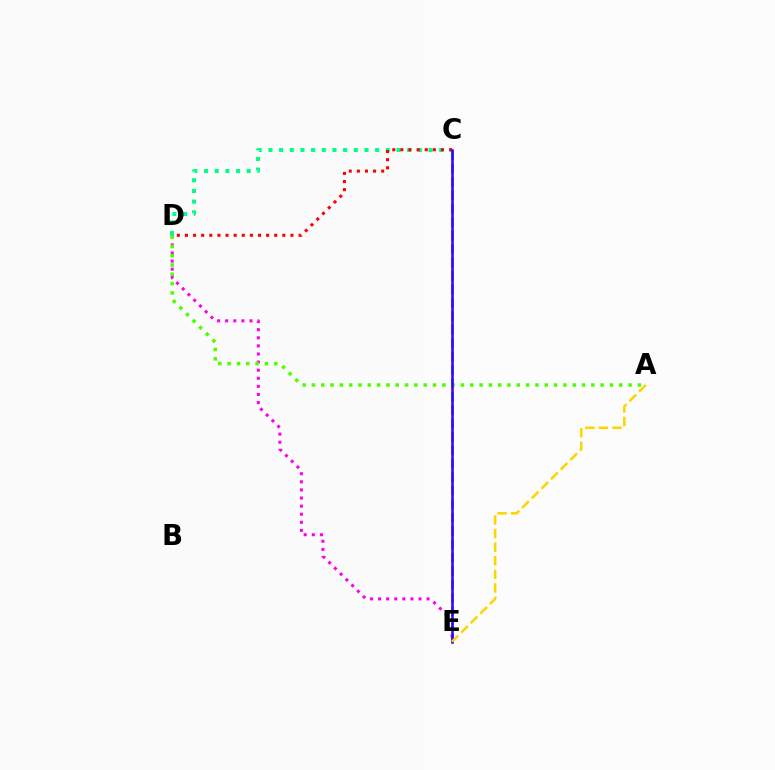{('C', 'D'): [{'color': '#00ff86', 'line_style': 'dotted', 'thickness': 2.9}, {'color': '#ff0000', 'line_style': 'dotted', 'thickness': 2.2}], ('D', 'E'): [{'color': '#ff00ed', 'line_style': 'dotted', 'thickness': 2.2}], ('C', 'E'): [{'color': '#009eff', 'line_style': 'dashed', 'thickness': 1.82}, {'color': '#3700ff', 'line_style': 'solid', 'thickness': 1.82}], ('A', 'D'): [{'color': '#4fff00', 'line_style': 'dotted', 'thickness': 2.53}], ('A', 'E'): [{'color': '#ffd500', 'line_style': 'dashed', 'thickness': 1.84}]}